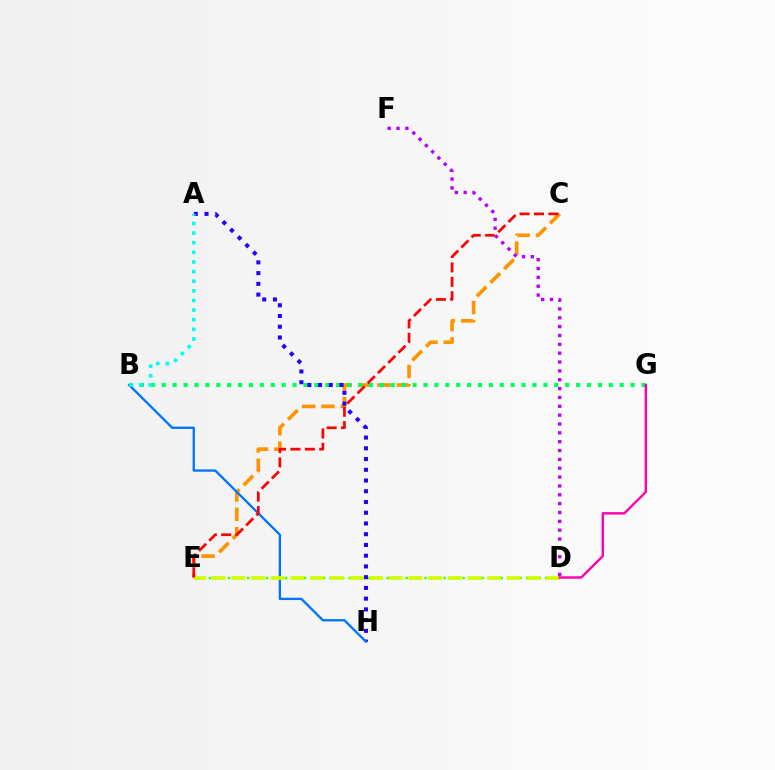{('C', 'E'): [{'color': '#ff9400', 'line_style': 'dashed', 'thickness': 2.63}, {'color': '#ff0000', 'line_style': 'dashed', 'thickness': 1.96}], ('B', 'G'): [{'color': '#00ff5c', 'line_style': 'dotted', 'thickness': 2.96}], ('D', 'E'): [{'color': '#3dff00', 'line_style': 'dotted', 'thickness': 1.72}, {'color': '#d1ff00', 'line_style': 'dashed', 'thickness': 2.67}], ('A', 'H'): [{'color': '#2500ff', 'line_style': 'dotted', 'thickness': 2.92}], ('B', 'H'): [{'color': '#0074ff', 'line_style': 'solid', 'thickness': 1.67}], ('A', 'B'): [{'color': '#00fff6', 'line_style': 'dotted', 'thickness': 2.61}], ('D', 'G'): [{'color': '#ff00ac', 'line_style': 'solid', 'thickness': 1.72}], ('D', 'F'): [{'color': '#b900ff', 'line_style': 'dotted', 'thickness': 2.4}]}